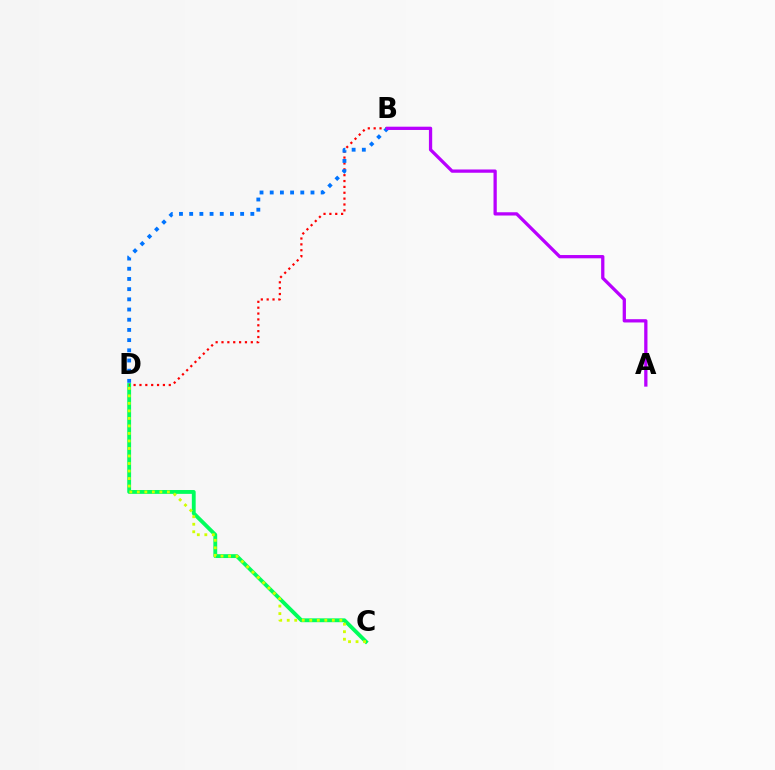{('C', 'D'): [{'color': '#00ff5c', 'line_style': 'solid', 'thickness': 2.77}, {'color': '#d1ff00', 'line_style': 'dotted', 'thickness': 2.04}], ('B', 'D'): [{'color': '#ff0000', 'line_style': 'dotted', 'thickness': 1.59}, {'color': '#0074ff', 'line_style': 'dotted', 'thickness': 2.77}], ('A', 'B'): [{'color': '#b900ff', 'line_style': 'solid', 'thickness': 2.36}]}